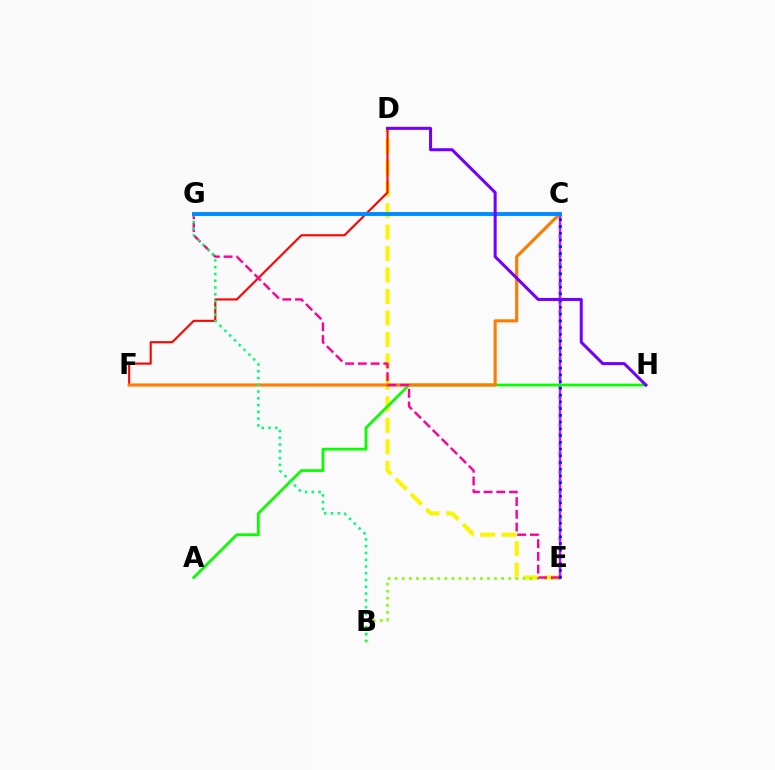{('D', 'E'): [{'color': '#fcf500', 'line_style': 'dashed', 'thickness': 2.92}], ('C', 'E'): [{'color': '#00fff6', 'line_style': 'dotted', 'thickness': 2.57}, {'color': '#ee00ff', 'line_style': 'solid', 'thickness': 1.71}, {'color': '#0010ff', 'line_style': 'dotted', 'thickness': 1.83}], ('B', 'E'): [{'color': '#84ff00', 'line_style': 'dotted', 'thickness': 1.93}], ('A', 'H'): [{'color': '#08ff00', 'line_style': 'solid', 'thickness': 1.98}], ('D', 'F'): [{'color': '#ff0000', 'line_style': 'solid', 'thickness': 1.51}], ('C', 'F'): [{'color': '#ff7c00', 'line_style': 'solid', 'thickness': 2.24}], ('E', 'G'): [{'color': '#ff0094', 'line_style': 'dashed', 'thickness': 1.73}], ('B', 'G'): [{'color': '#00ff74', 'line_style': 'dotted', 'thickness': 1.84}], ('C', 'G'): [{'color': '#008cff', 'line_style': 'solid', 'thickness': 2.81}], ('D', 'H'): [{'color': '#7200ff', 'line_style': 'solid', 'thickness': 2.18}]}